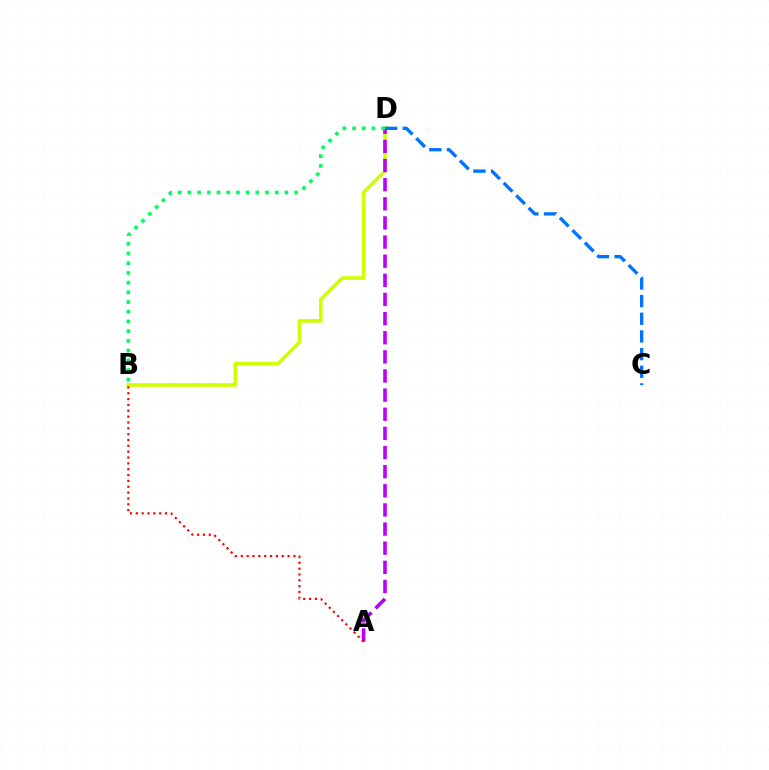{('B', 'D'): [{'color': '#d1ff00', 'line_style': 'solid', 'thickness': 2.61}, {'color': '#00ff5c', 'line_style': 'dotted', 'thickness': 2.64}], ('A', 'D'): [{'color': '#b900ff', 'line_style': 'dashed', 'thickness': 2.6}], ('C', 'D'): [{'color': '#0074ff', 'line_style': 'dashed', 'thickness': 2.4}], ('A', 'B'): [{'color': '#ff0000', 'line_style': 'dotted', 'thickness': 1.59}]}